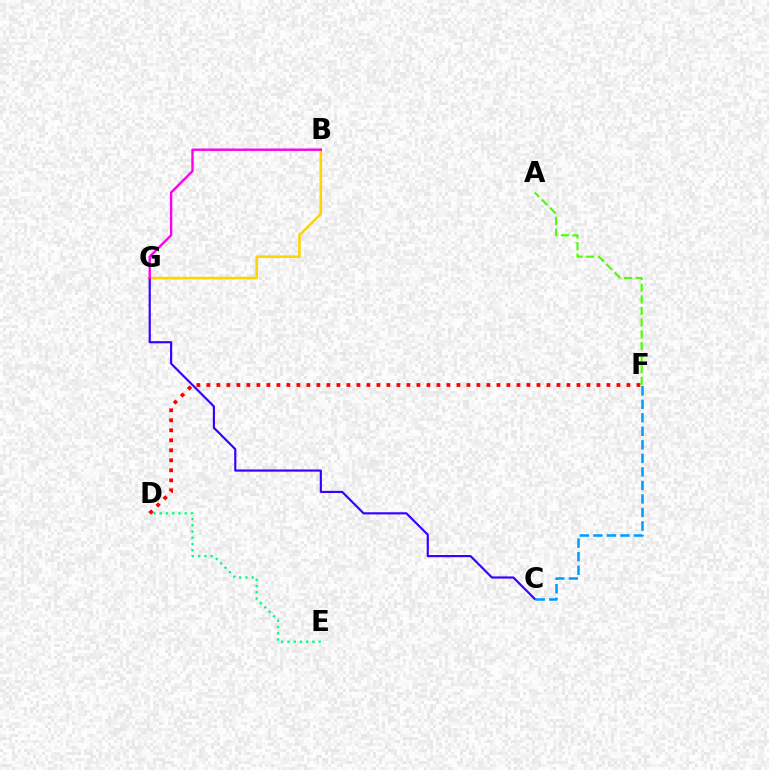{('D', 'E'): [{'color': '#00ff86', 'line_style': 'dotted', 'thickness': 1.7}], ('B', 'G'): [{'color': '#ffd500', 'line_style': 'solid', 'thickness': 1.85}, {'color': '#ff00ed', 'line_style': 'solid', 'thickness': 1.72}], ('C', 'G'): [{'color': '#3700ff', 'line_style': 'solid', 'thickness': 1.56}], ('C', 'F'): [{'color': '#009eff', 'line_style': 'dashed', 'thickness': 1.84}], ('D', 'F'): [{'color': '#ff0000', 'line_style': 'dotted', 'thickness': 2.72}], ('A', 'F'): [{'color': '#4fff00', 'line_style': 'dashed', 'thickness': 1.58}]}